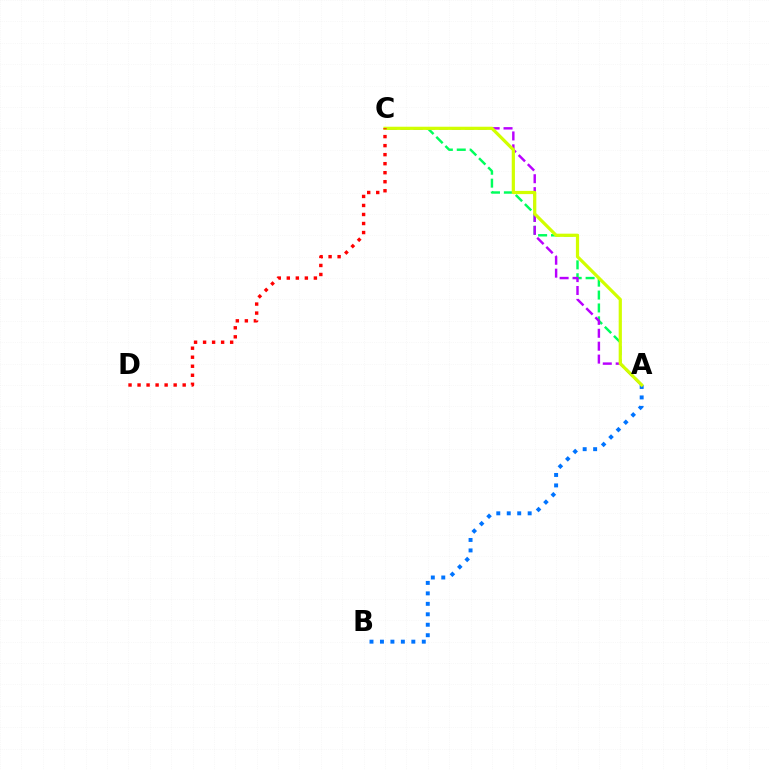{('A', 'C'): [{'color': '#00ff5c', 'line_style': 'dashed', 'thickness': 1.75}, {'color': '#b900ff', 'line_style': 'dashed', 'thickness': 1.75}, {'color': '#d1ff00', 'line_style': 'solid', 'thickness': 2.31}], ('A', 'B'): [{'color': '#0074ff', 'line_style': 'dotted', 'thickness': 2.84}], ('C', 'D'): [{'color': '#ff0000', 'line_style': 'dotted', 'thickness': 2.45}]}